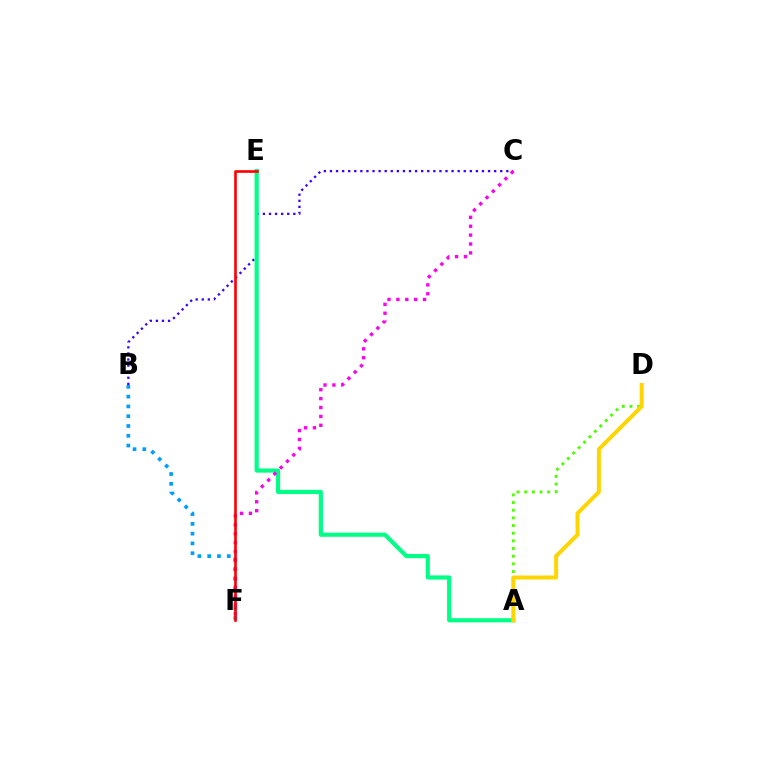{('B', 'C'): [{'color': '#3700ff', 'line_style': 'dotted', 'thickness': 1.65}], ('B', 'F'): [{'color': '#009eff', 'line_style': 'dotted', 'thickness': 2.66}], ('A', 'E'): [{'color': '#00ff86', 'line_style': 'solid', 'thickness': 3.0}], ('C', 'F'): [{'color': '#ff00ed', 'line_style': 'dotted', 'thickness': 2.42}], ('A', 'D'): [{'color': '#4fff00', 'line_style': 'dotted', 'thickness': 2.08}, {'color': '#ffd500', 'line_style': 'solid', 'thickness': 2.85}], ('E', 'F'): [{'color': '#ff0000', 'line_style': 'solid', 'thickness': 1.9}]}